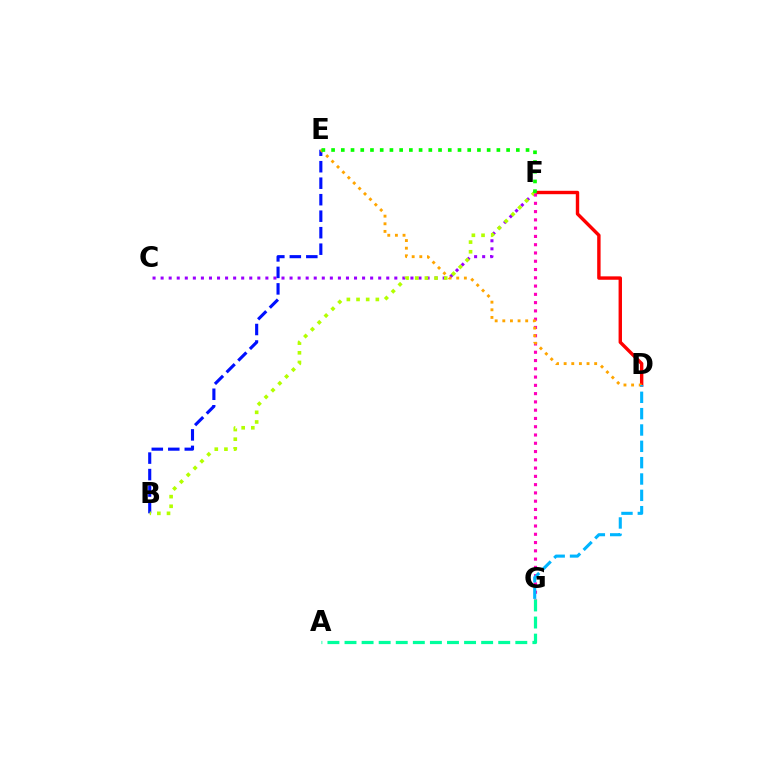{('D', 'F'): [{'color': '#ff0000', 'line_style': 'solid', 'thickness': 2.45}], ('C', 'F'): [{'color': '#9b00ff', 'line_style': 'dotted', 'thickness': 2.19}], ('B', 'E'): [{'color': '#0010ff', 'line_style': 'dashed', 'thickness': 2.24}], ('B', 'F'): [{'color': '#b3ff00', 'line_style': 'dotted', 'thickness': 2.62}], ('F', 'G'): [{'color': '#ff00bd', 'line_style': 'dotted', 'thickness': 2.25}], ('D', 'E'): [{'color': '#ffa500', 'line_style': 'dotted', 'thickness': 2.07}], ('A', 'G'): [{'color': '#00ff9d', 'line_style': 'dashed', 'thickness': 2.32}], ('D', 'G'): [{'color': '#00b5ff', 'line_style': 'dashed', 'thickness': 2.22}], ('E', 'F'): [{'color': '#08ff00', 'line_style': 'dotted', 'thickness': 2.64}]}